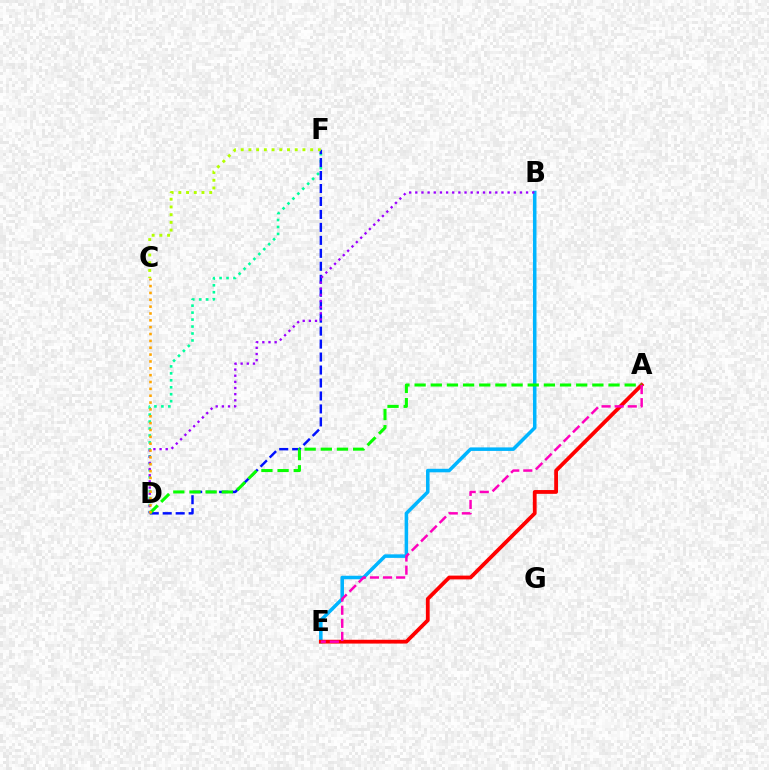{('B', 'E'): [{'color': '#00b5ff', 'line_style': 'solid', 'thickness': 2.54}], ('D', 'F'): [{'color': '#00ff9d', 'line_style': 'dotted', 'thickness': 1.89}, {'color': '#0010ff', 'line_style': 'dashed', 'thickness': 1.76}], ('A', 'E'): [{'color': '#ff0000', 'line_style': 'solid', 'thickness': 2.73}, {'color': '#ff00bd', 'line_style': 'dashed', 'thickness': 1.78}], ('A', 'D'): [{'color': '#08ff00', 'line_style': 'dashed', 'thickness': 2.2}], ('C', 'F'): [{'color': '#b3ff00', 'line_style': 'dotted', 'thickness': 2.1}], ('B', 'D'): [{'color': '#9b00ff', 'line_style': 'dotted', 'thickness': 1.67}], ('C', 'D'): [{'color': '#ffa500', 'line_style': 'dotted', 'thickness': 1.86}]}